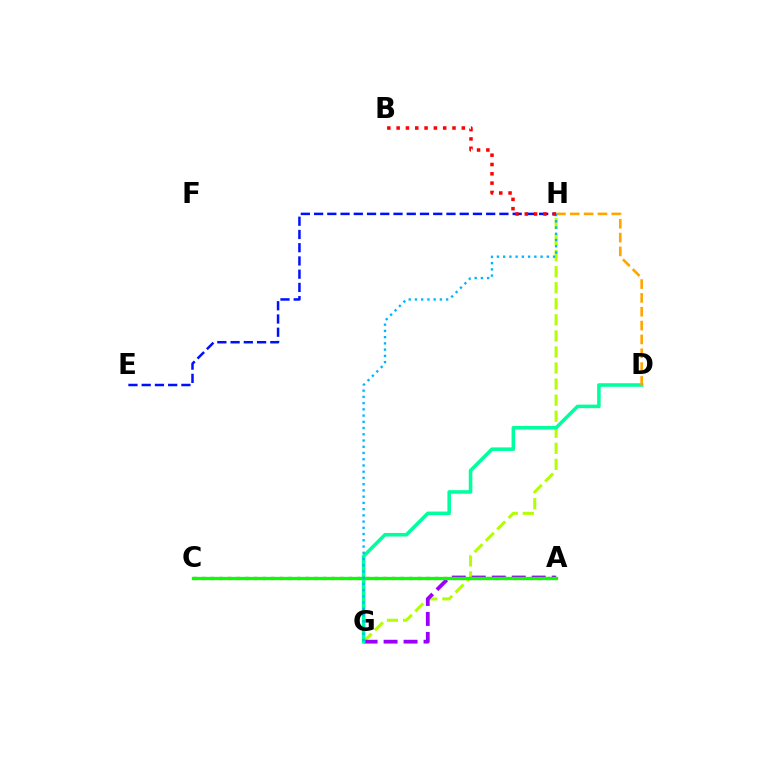{('G', 'H'): [{'color': '#b3ff00', 'line_style': 'dashed', 'thickness': 2.18}, {'color': '#00b5ff', 'line_style': 'dotted', 'thickness': 1.69}], ('A', 'G'): [{'color': '#9b00ff', 'line_style': 'dashed', 'thickness': 2.71}], ('D', 'G'): [{'color': '#00ff9d', 'line_style': 'solid', 'thickness': 2.56}], ('D', 'H'): [{'color': '#ffa500', 'line_style': 'dashed', 'thickness': 1.88}], ('A', 'C'): [{'color': '#ff00bd', 'line_style': 'dotted', 'thickness': 2.35}, {'color': '#08ff00', 'line_style': 'solid', 'thickness': 2.39}], ('E', 'H'): [{'color': '#0010ff', 'line_style': 'dashed', 'thickness': 1.8}], ('B', 'H'): [{'color': '#ff0000', 'line_style': 'dotted', 'thickness': 2.53}]}